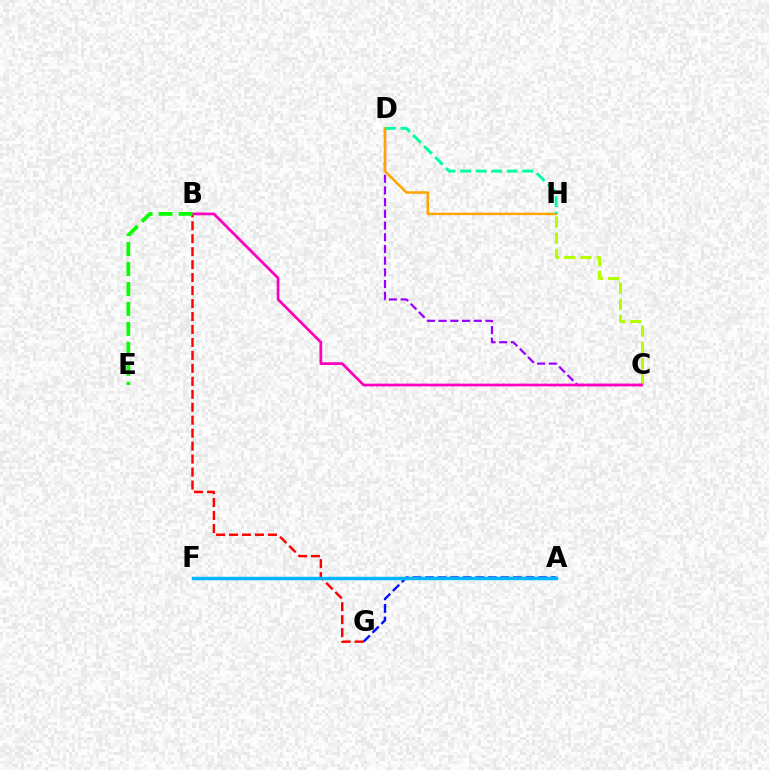{('C', 'H'): [{'color': '#b3ff00', 'line_style': 'dashed', 'thickness': 2.21}], ('C', 'D'): [{'color': '#9b00ff', 'line_style': 'dashed', 'thickness': 1.59}], ('A', 'G'): [{'color': '#0010ff', 'line_style': 'dashed', 'thickness': 1.71}], ('B', 'G'): [{'color': '#ff0000', 'line_style': 'dashed', 'thickness': 1.76}], ('A', 'F'): [{'color': '#00b5ff', 'line_style': 'solid', 'thickness': 2.5}], ('D', 'H'): [{'color': '#ffa500', 'line_style': 'solid', 'thickness': 1.8}, {'color': '#00ff9d', 'line_style': 'dashed', 'thickness': 2.1}], ('B', 'C'): [{'color': '#ff00bd', 'line_style': 'solid', 'thickness': 1.97}], ('B', 'E'): [{'color': '#08ff00', 'line_style': 'dashed', 'thickness': 2.71}]}